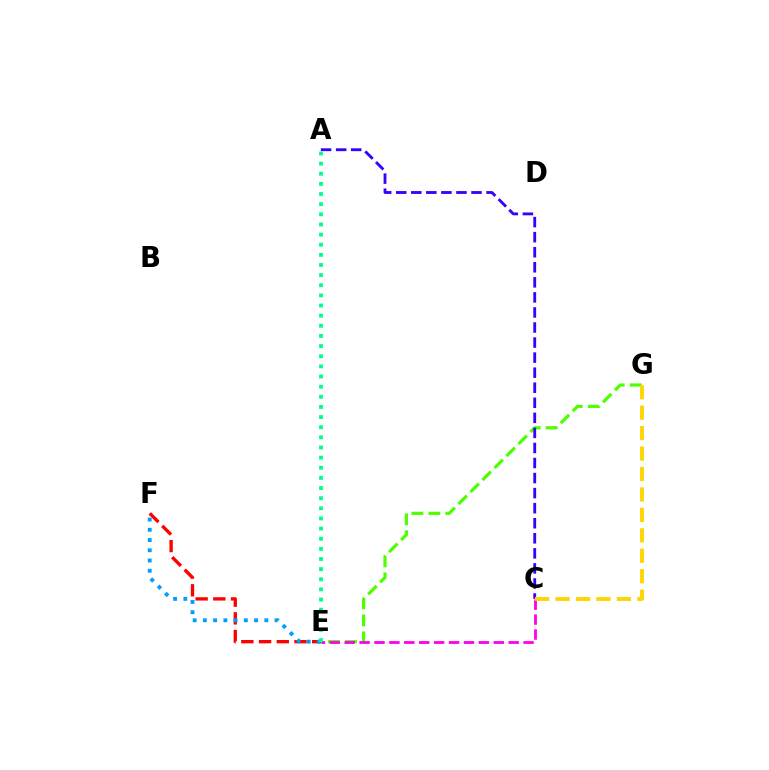{('E', 'G'): [{'color': '#4fff00', 'line_style': 'dashed', 'thickness': 2.31}], ('C', 'E'): [{'color': '#ff00ed', 'line_style': 'dashed', 'thickness': 2.03}], ('E', 'F'): [{'color': '#ff0000', 'line_style': 'dashed', 'thickness': 2.41}, {'color': '#009eff', 'line_style': 'dotted', 'thickness': 2.78}], ('A', 'C'): [{'color': '#3700ff', 'line_style': 'dashed', 'thickness': 2.05}], ('C', 'G'): [{'color': '#ffd500', 'line_style': 'dashed', 'thickness': 2.78}], ('A', 'E'): [{'color': '#00ff86', 'line_style': 'dotted', 'thickness': 2.75}]}